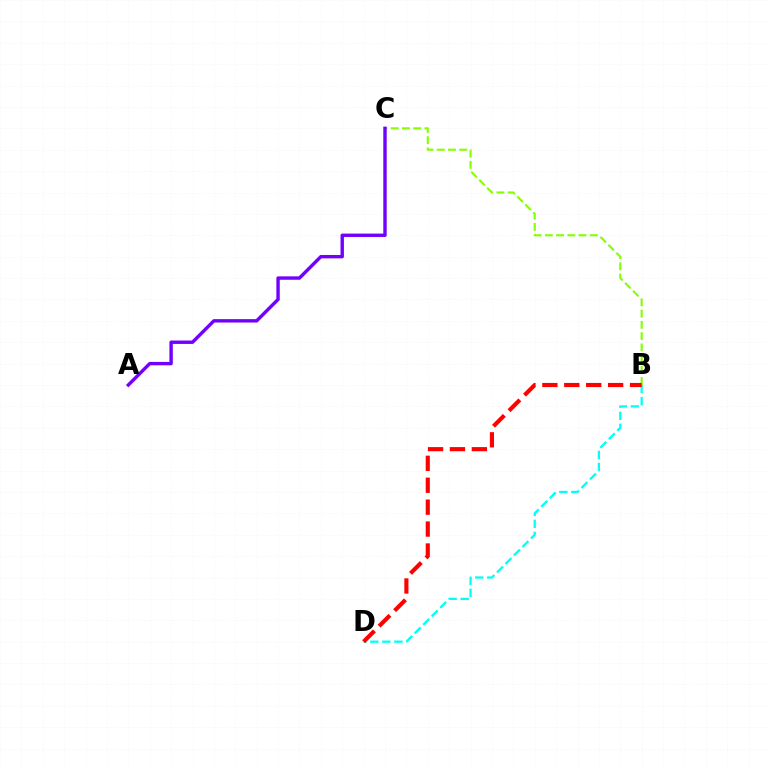{('B', 'D'): [{'color': '#00fff6', 'line_style': 'dashed', 'thickness': 1.63}, {'color': '#ff0000', 'line_style': 'dashed', 'thickness': 2.98}], ('B', 'C'): [{'color': '#84ff00', 'line_style': 'dashed', 'thickness': 1.53}], ('A', 'C'): [{'color': '#7200ff', 'line_style': 'solid', 'thickness': 2.45}]}